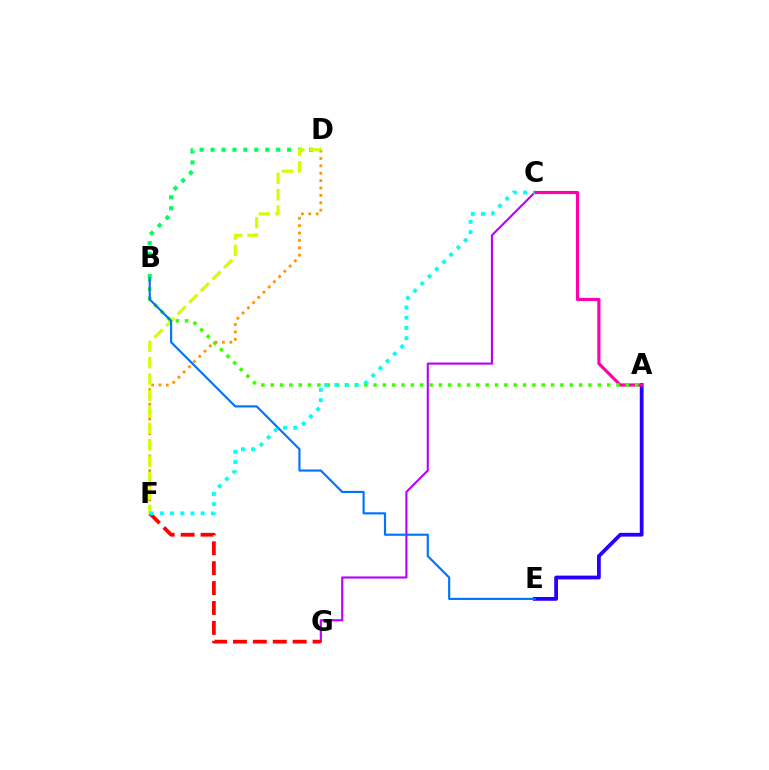{('A', 'E'): [{'color': '#2500ff', 'line_style': 'solid', 'thickness': 2.72}], ('A', 'C'): [{'color': '#ff00ac', 'line_style': 'solid', 'thickness': 2.27}], ('B', 'D'): [{'color': '#00ff5c', 'line_style': 'dotted', 'thickness': 2.97}], ('A', 'B'): [{'color': '#3dff00', 'line_style': 'dotted', 'thickness': 2.54}], ('D', 'F'): [{'color': '#ff9400', 'line_style': 'dotted', 'thickness': 2.0}, {'color': '#d1ff00', 'line_style': 'dashed', 'thickness': 2.23}], ('C', 'G'): [{'color': '#b900ff', 'line_style': 'solid', 'thickness': 1.53}], ('F', 'G'): [{'color': '#ff0000', 'line_style': 'dashed', 'thickness': 2.7}], ('C', 'F'): [{'color': '#00fff6', 'line_style': 'dotted', 'thickness': 2.77}], ('B', 'E'): [{'color': '#0074ff', 'line_style': 'solid', 'thickness': 1.56}]}